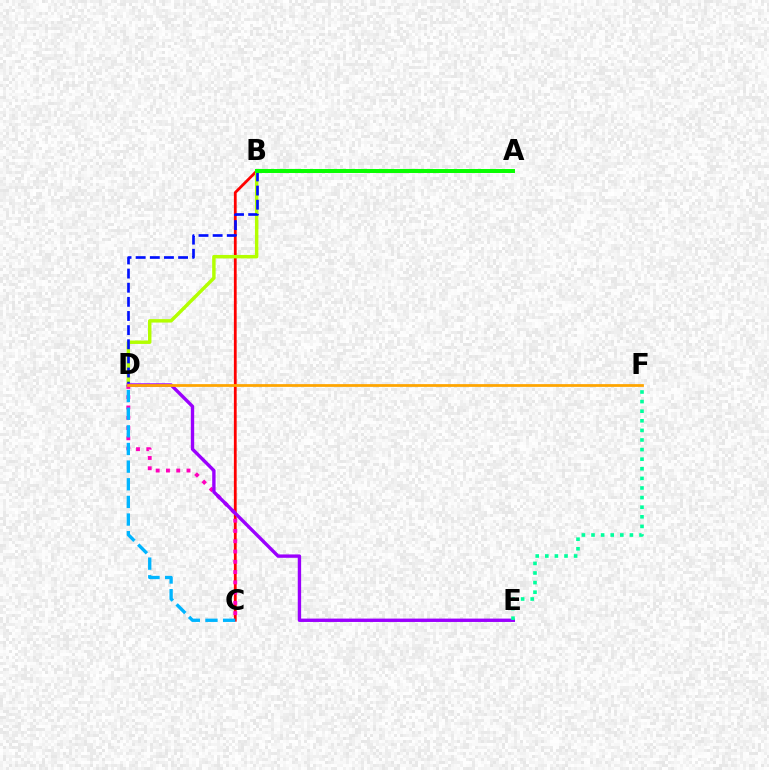{('B', 'C'): [{'color': '#ff0000', 'line_style': 'solid', 'thickness': 2.0}], ('C', 'D'): [{'color': '#ff00bd', 'line_style': 'dotted', 'thickness': 2.79}, {'color': '#00b5ff', 'line_style': 'dashed', 'thickness': 2.4}], ('B', 'D'): [{'color': '#b3ff00', 'line_style': 'solid', 'thickness': 2.48}, {'color': '#0010ff', 'line_style': 'dashed', 'thickness': 1.92}], ('D', 'E'): [{'color': '#9b00ff', 'line_style': 'solid', 'thickness': 2.43}], ('E', 'F'): [{'color': '#00ff9d', 'line_style': 'dotted', 'thickness': 2.61}], ('A', 'B'): [{'color': '#08ff00', 'line_style': 'solid', 'thickness': 2.86}], ('D', 'F'): [{'color': '#ffa500', 'line_style': 'solid', 'thickness': 1.99}]}